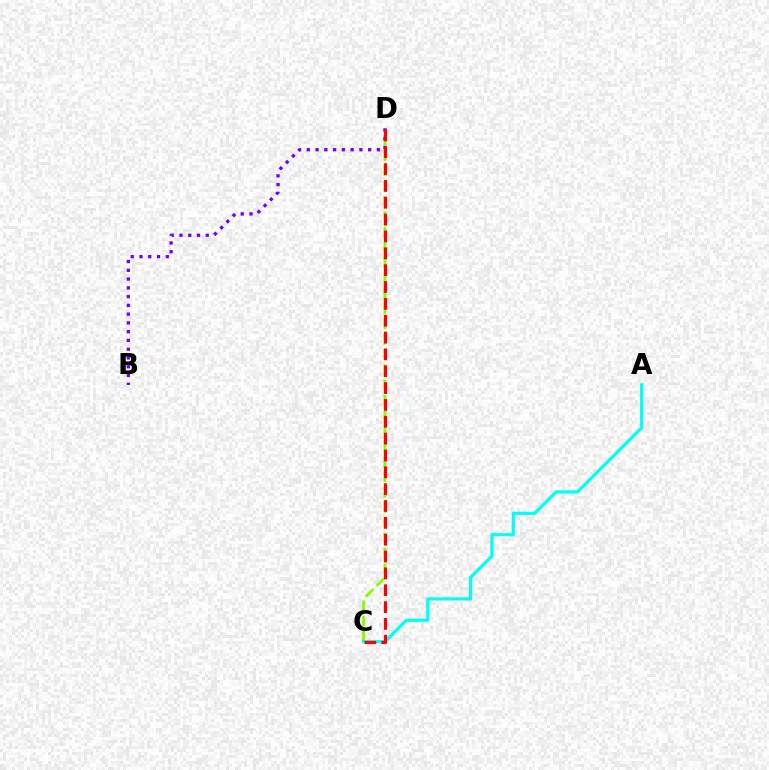{('C', 'D'): [{'color': '#84ff00', 'line_style': 'dashed', 'thickness': 2.08}, {'color': '#ff0000', 'line_style': 'dashed', 'thickness': 2.29}], ('B', 'D'): [{'color': '#7200ff', 'line_style': 'dotted', 'thickness': 2.38}], ('A', 'C'): [{'color': '#00fff6', 'line_style': 'solid', 'thickness': 2.29}]}